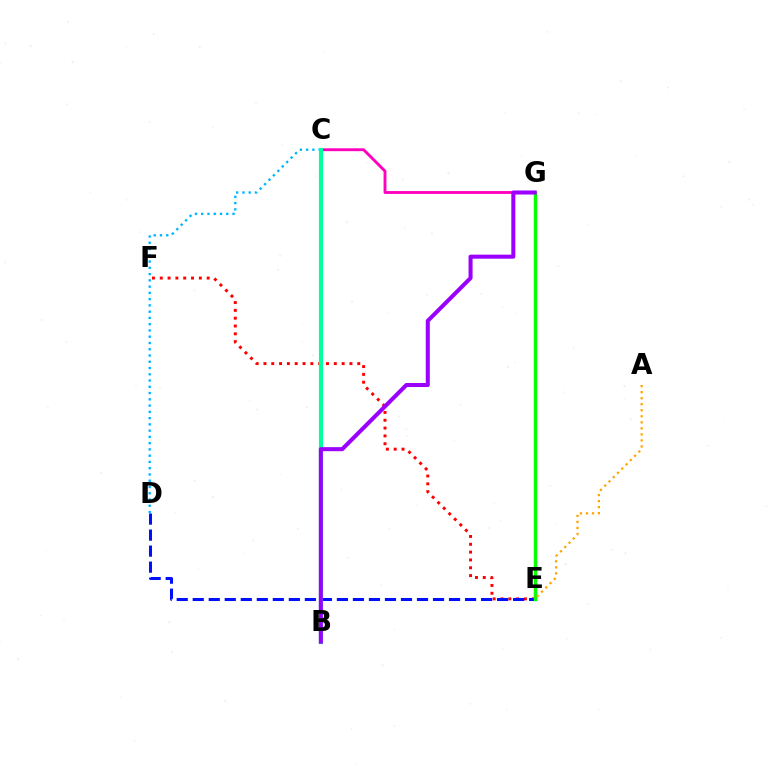{('C', 'G'): [{'color': '#ff00bd', 'line_style': 'solid', 'thickness': 2.06}], ('C', 'D'): [{'color': '#00b5ff', 'line_style': 'dotted', 'thickness': 1.7}], ('E', 'F'): [{'color': '#ff0000', 'line_style': 'dotted', 'thickness': 2.12}], ('B', 'C'): [{'color': '#b3ff00', 'line_style': 'dotted', 'thickness': 1.84}, {'color': '#00ff9d', 'line_style': 'solid', 'thickness': 3.0}], ('D', 'E'): [{'color': '#0010ff', 'line_style': 'dashed', 'thickness': 2.18}], ('E', 'G'): [{'color': '#08ff00', 'line_style': 'solid', 'thickness': 2.49}], ('A', 'E'): [{'color': '#ffa500', 'line_style': 'dotted', 'thickness': 1.64}], ('B', 'G'): [{'color': '#9b00ff', 'line_style': 'solid', 'thickness': 2.91}]}